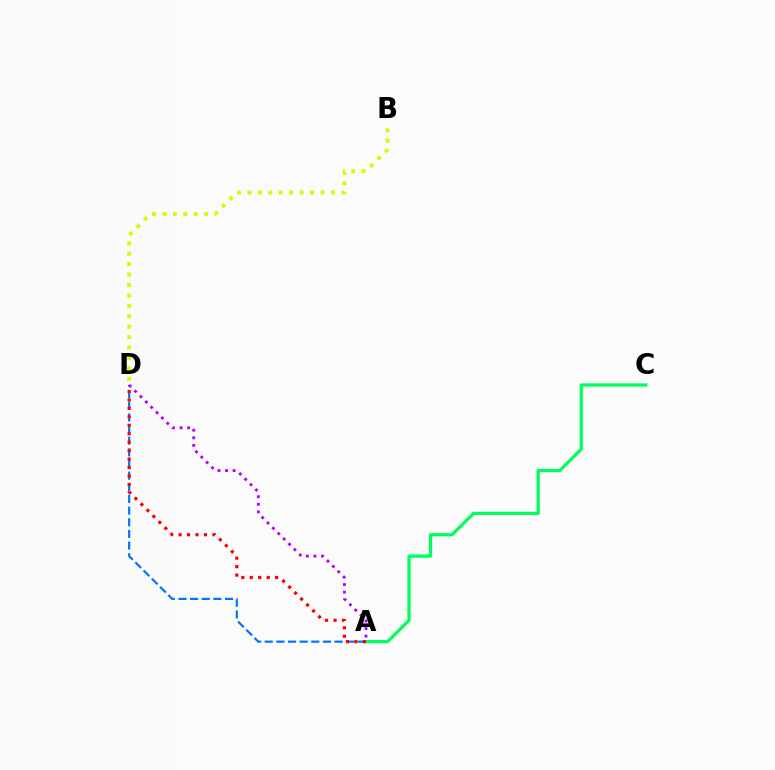{('A', 'D'): [{'color': '#0074ff', 'line_style': 'dashed', 'thickness': 1.58}, {'color': '#ff0000', 'line_style': 'dotted', 'thickness': 2.3}, {'color': '#b900ff', 'line_style': 'dotted', 'thickness': 2.06}], ('A', 'C'): [{'color': '#00ff5c', 'line_style': 'solid', 'thickness': 2.35}], ('B', 'D'): [{'color': '#d1ff00', 'line_style': 'dotted', 'thickness': 2.83}]}